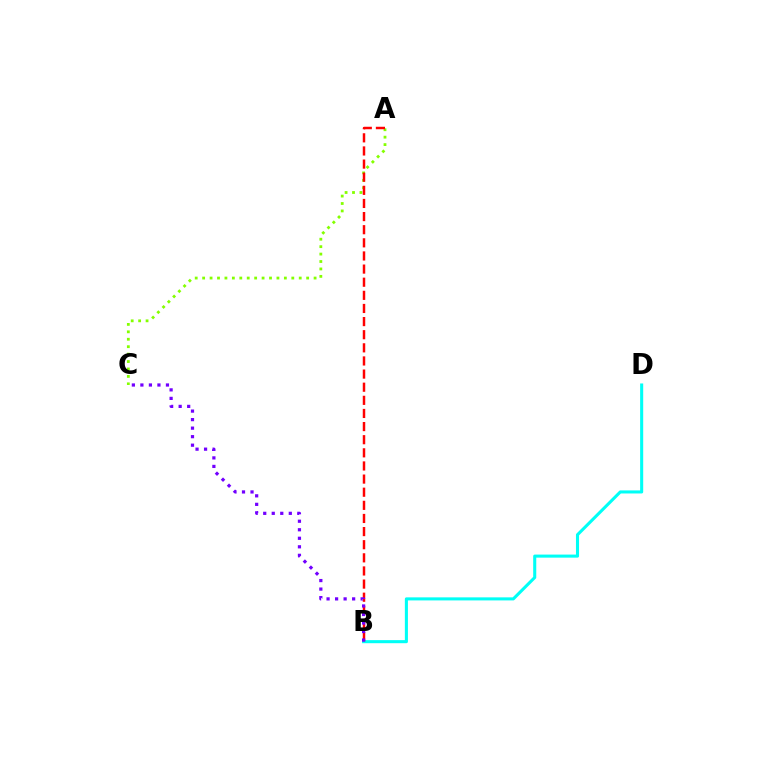{('A', 'C'): [{'color': '#84ff00', 'line_style': 'dotted', 'thickness': 2.02}], ('B', 'D'): [{'color': '#00fff6', 'line_style': 'solid', 'thickness': 2.21}], ('A', 'B'): [{'color': '#ff0000', 'line_style': 'dashed', 'thickness': 1.78}], ('B', 'C'): [{'color': '#7200ff', 'line_style': 'dotted', 'thickness': 2.32}]}